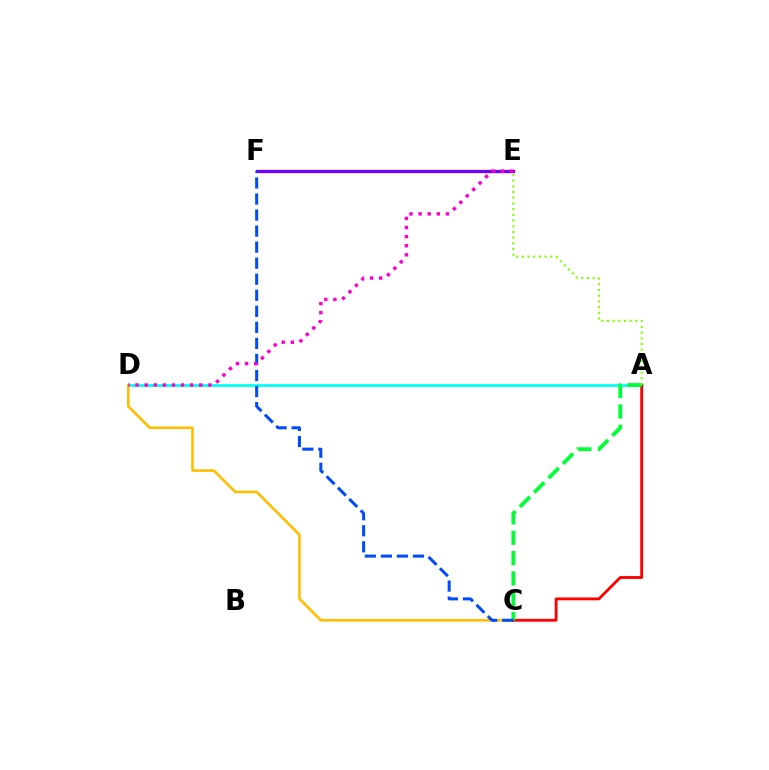{('A', 'D'): [{'color': '#00fff6', 'line_style': 'solid', 'thickness': 2.0}], ('C', 'D'): [{'color': '#ffbd00', 'line_style': 'solid', 'thickness': 1.89}], ('E', 'F'): [{'color': '#7200ff', 'line_style': 'solid', 'thickness': 2.37}], ('A', 'C'): [{'color': '#ff0000', 'line_style': 'solid', 'thickness': 2.04}, {'color': '#00ff39', 'line_style': 'dashed', 'thickness': 2.76}], ('C', 'F'): [{'color': '#004bff', 'line_style': 'dashed', 'thickness': 2.18}], ('D', 'E'): [{'color': '#ff00cf', 'line_style': 'dotted', 'thickness': 2.47}], ('A', 'E'): [{'color': '#84ff00', 'line_style': 'dotted', 'thickness': 1.55}]}